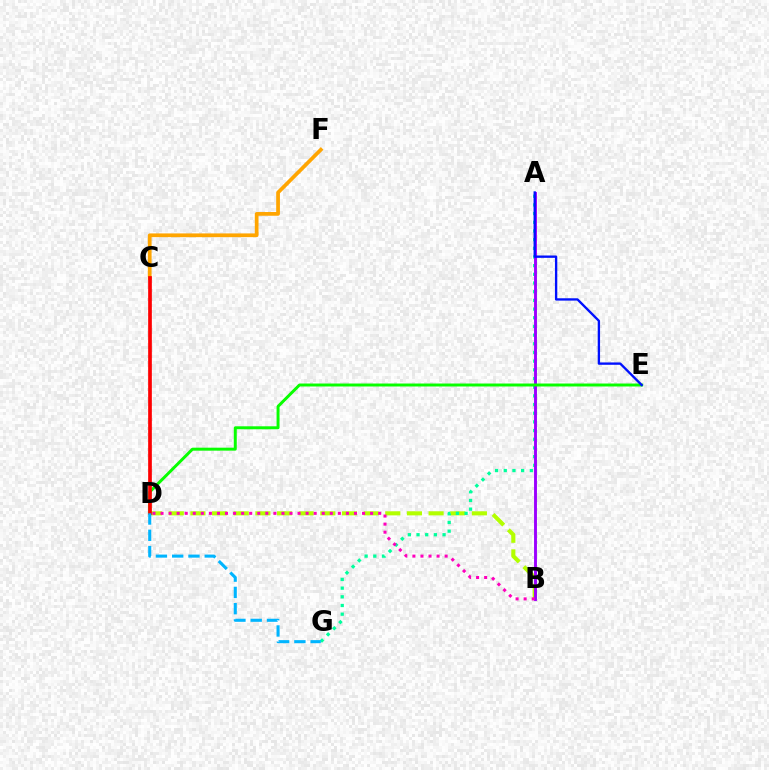{('C', 'F'): [{'color': '#ffa500', 'line_style': 'solid', 'thickness': 2.69}], ('B', 'D'): [{'color': '#b3ff00', 'line_style': 'dashed', 'thickness': 2.94}, {'color': '#ff00bd', 'line_style': 'dotted', 'thickness': 2.19}], ('A', 'G'): [{'color': '#00ff9d', 'line_style': 'dotted', 'thickness': 2.36}], ('A', 'B'): [{'color': '#9b00ff', 'line_style': 'solid', 'thickness': 2.09}], ('D', 'E'): [{'color': '#08ff00', 'line_style': 'solid', 'thickness': 2.13}], ('A', 'E'): [{'color': '#0010ff', 'line_style': 'solid', 'thickness': 1.69}], ('C', 'D'): [{'color': '#ff0000', 'line_style': 'solid', 'thickness': 2.66}], ('D', 'G'): [{'color': '#00b5ff', 'line_style': 'dashed', 'thickness': 2.21}]}